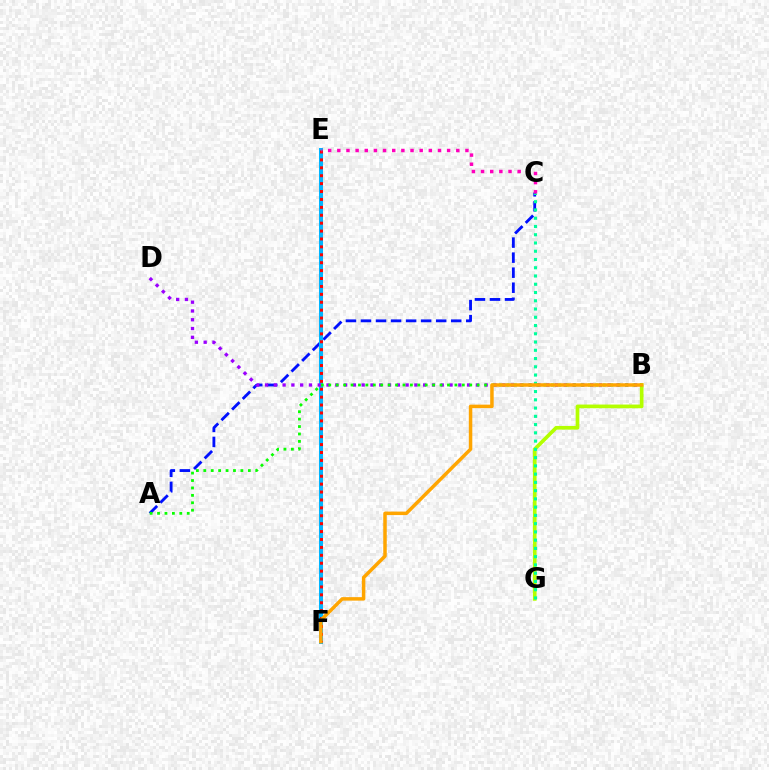{('A', 'C'): [{'color': '#0010ff', 'line_style': 'dashed', 'thickness': 2.04}], ('B', 'G'): [{'color': '#b3ff00', 'line_style': 'solid', 'thickness': 2.65}], ('E', 'F'): [{'color': '#00b5ff', 'line_style': 'solid', 'thickness': 2.91}, {'color': '#ff0000', 'line_style': 'dotted', 'thickness': 2.15}], ('B', 'D'): [{'color': '#9b00ff', 'line_style': 'dotted', 'thickness': 2.39}], ('A', 'B'): [{'color': '#08ff00', 'line_style': 'dotted', 'thickness': 2.02}], ('C', 'G'): [{'color': '#00ff9d', 'line_style': 'dotted', 'thickness': 2.24}], ('C', 'E'): [{'color': '#ff00bd', 'line_style': 'dotted', 'thickness': 2.49}], ('B', 'F'): [{'color': '#ffa500', 'line_style': 'solid', 'thickness': 2.51}]}